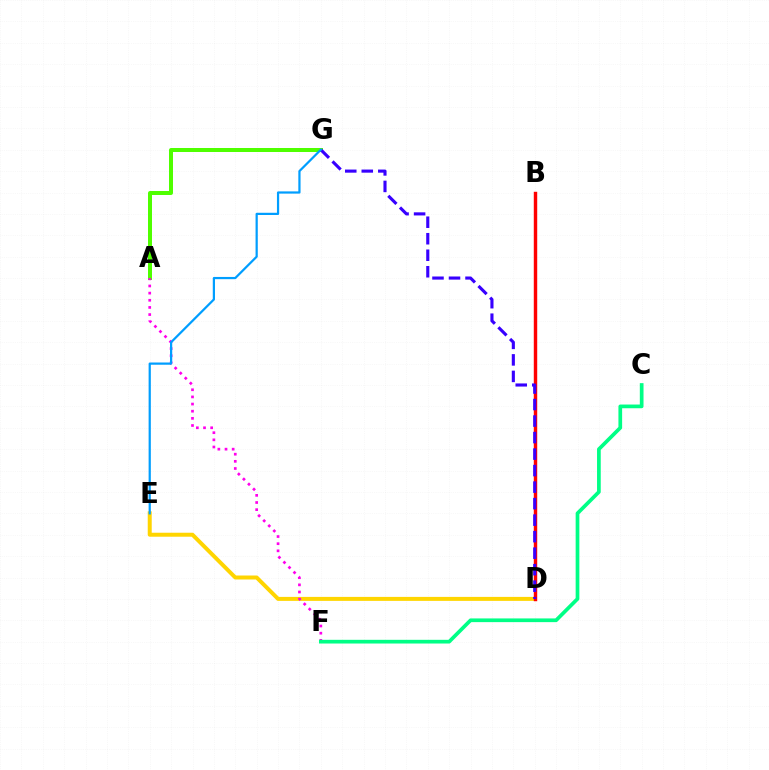{('D', 'E'): [{'color': '#ffd500', 'line_style': 'solid', 'thickness': 2.87}], ('B', 'D'): [{'color': '#ff0000', 'line_style': 'solid', 'thickness': 2.47}], ('A', 'G'): [{'color': '#4fff00', 'line_style': 'solid', 'thickness': 2.87}], ('A', 'F'): [{'color': '#ff00ed', 'line_style': 'dotted', 'thickness': 1.94}], ('D', 'G'): [{'color': '#3700ff', 'line_style': 'dashed', 'thickness': 2.24}], ('C', 'F'): [{'color': '#00ff86', 'line_style': 'solid', 'thickness': 2.67}], ('E', 'G'): [{'color': '#009eff', 'line_style': 'solid', 'thickness': 1.6}]}